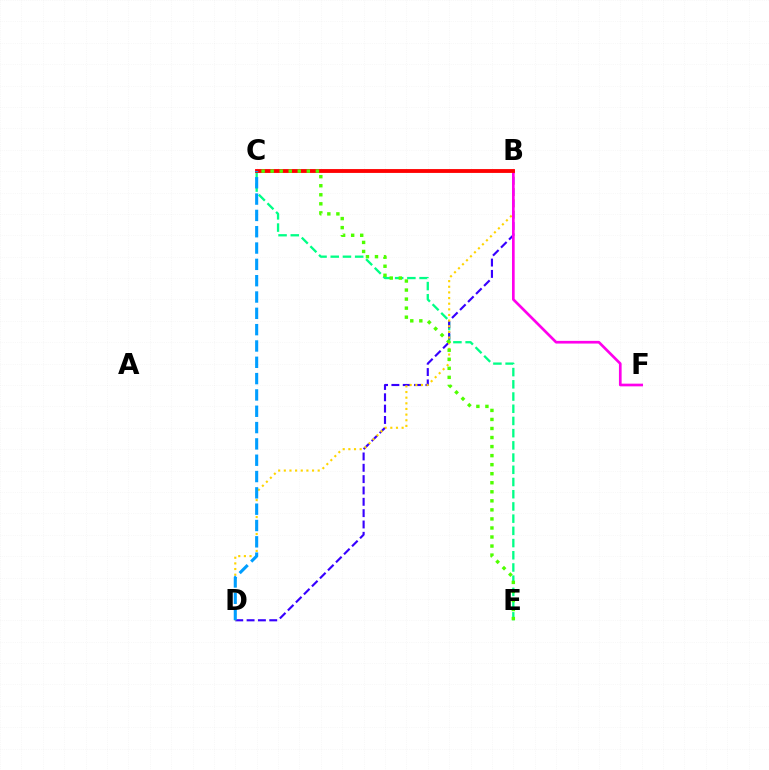{('C', 'E'): [{'color': '#00ff86', 'line_style': 'dashed', 'thickness': 1.66}, {'color': '#4fff00', 'line_style': 'dotted', 'thickness': 2.46}], ('B', 'D'): [{'color': '#3700ff', 'line_style': 'dashed', 'thickness': 1.54}, {'color': '#ffd500', 'line_style': 'dotted', 'thickness': 1.53}], ('B', 'F'): [{'color': '#ff00ed', 'line_style': 'solid', 'thickness': 1.93}], ('B', 'C'): [{'color': '#ff0000', 'line_style': 'solid', 'thickness': 2.76}], ('C', 'D'): [{'color': '#009eff', 'line_style': 'dashed', 'thickness': 2.22}]}